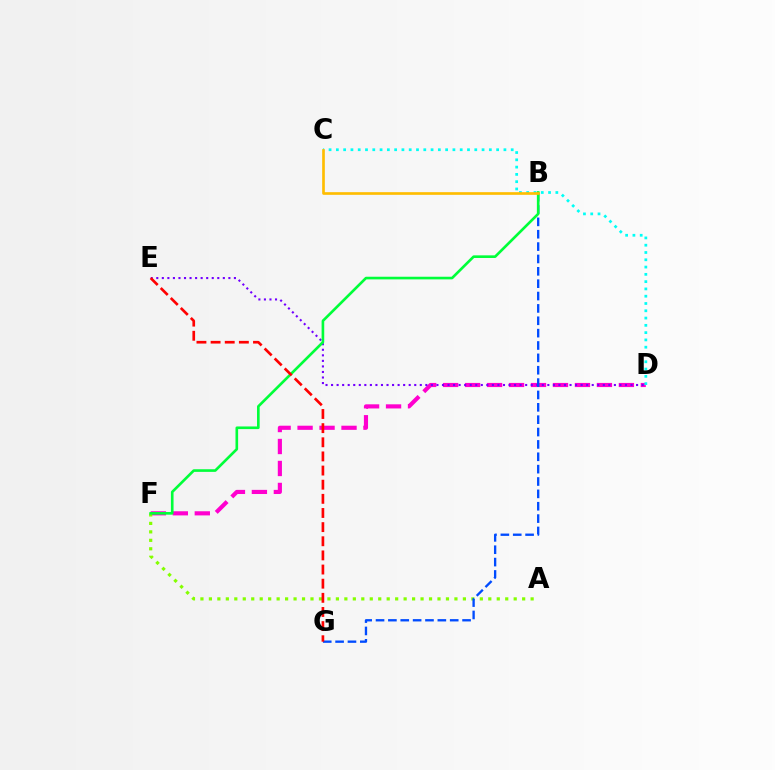{('D', 'F'): [{'color': '#ff00cf', 'line_style': 'dashed', 'thickness': 2.98}], ('C', 'D'): [{'color': '#00fff6', 'line_style': 'dotted', 'thickness': 1.98}], ('D', 'E'): [{'color': '#7200ff', 'line_style': 'dotted', 'thickness': 1.51}], ('A', 'F'): [{'color': '#84ff00', 'line_style': 'dotted', 'thickness': 2.3}], ('B', 'G'): [{'color': '#004bff', 'line_style': 'dashed', 'thickness': 1.68}], ('B', 'F'): [{'color': '#00ff39', 'line_style': 'solid', 'thickness': 1.9}], ('B', 'C'): [{'color': '#ffbd00', 'line_style': 'solid', 'thickness': 1.92}], ('E', 'G'): [{'color': '#ff0000', 'line_style': 'dashed', 'thickness': 1.92}]}